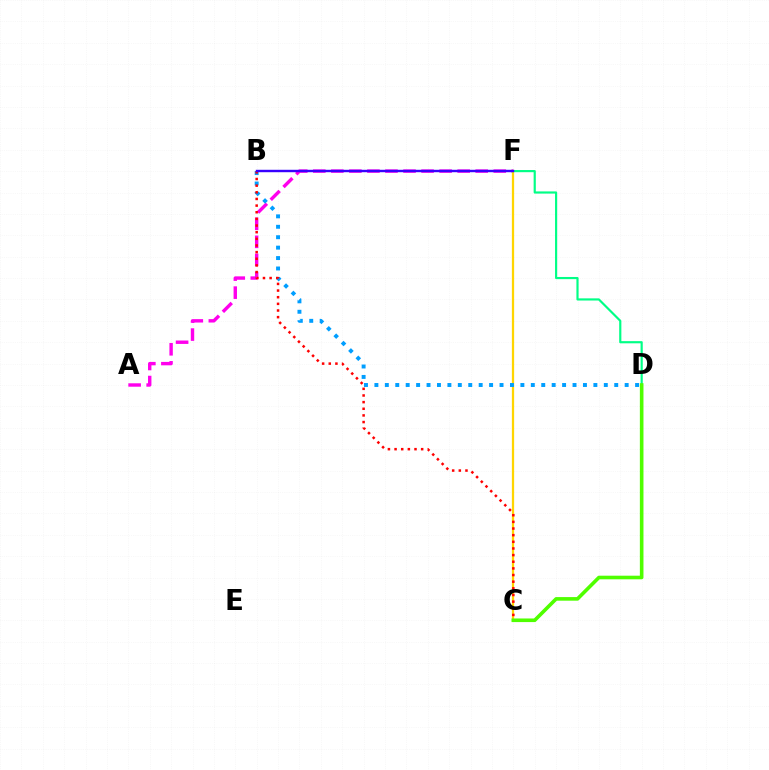{('A', 'F'): [{'color': '#ff00ed', 'line_style': 'dashed', 'thickness': 2.45}], ('C', 'F'): [{'color': '#ffd500', 'line_style': 'solid', 'thickness': 1.63}], ('B', 'D'): [{'color': '#009eff', 'line_style': 'dotted', 'thickness': 2.83}], ('D', 'F'): [{'color': '#00ff86', 'line_style': 'solid', 'thickness': 1.56}], ('B', 'C'): [{'color': '#ff0000', 'line_style': 'dotted', 'thickness': 1.81}], ('C', 'D'): [{'color': '#4fff00', 'line_style': 'solid', 'thickness': 2.6}], ('B', 'F'): [{'color': '#3700ff', 'line_style': 'solid', 'thickness': 1.74}]}